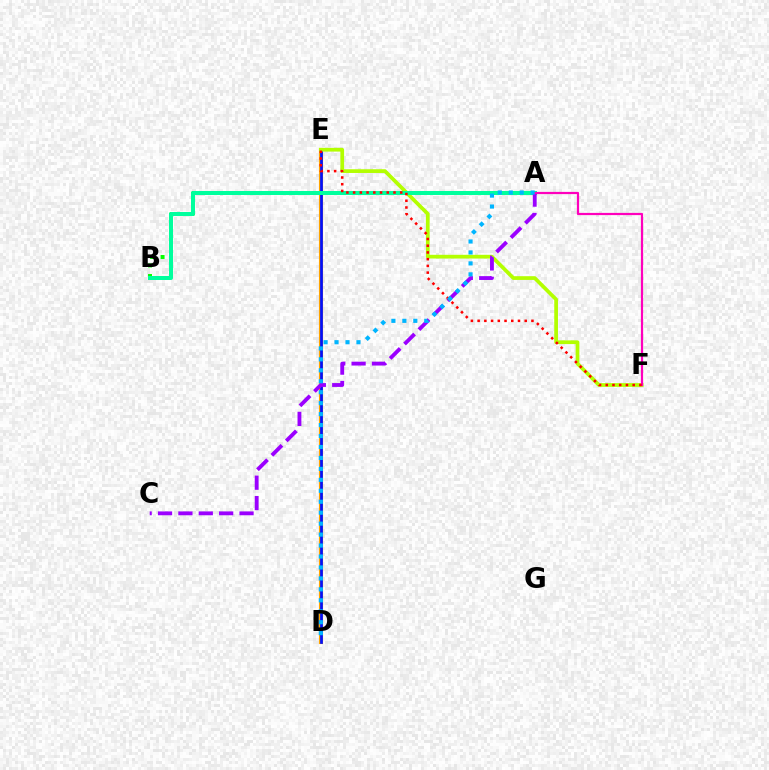{('A', 'B'): [{'color': '#08ff00', 'line_style': 'dotted', 'thickness': 2.86}, {'color': '#00ff9d', 'line_style': 'solid', 'thickness': 2.89}], ('D', 'E'): [{'color': '#ffa500', 'line_style': 'solid', 'thickness': 2.97}, {'color': '#0010ff', 'line_style': 'solid', 'thickness': 1.96}], ('E', 'F'): [{'color': '#b3ff00', 'line_style': 'solid', 'thickness': 2.68}, {'color': '#ff0000', 'line_style': 'dotted', 'thickness': 1.83}], ('A', 'C'): [{'color': '#9b00ff', 'line_style': 'dashed', 'thickness': 2.77}], ('A', 'F'): [{'color': '#ff00bd', 'line_style': 'solid', 'thickness': 1.59}], ('A', 'D'): [{'color': '#00b5ff', 'line_style': 'dotted', 'thickness': 2.98}]}